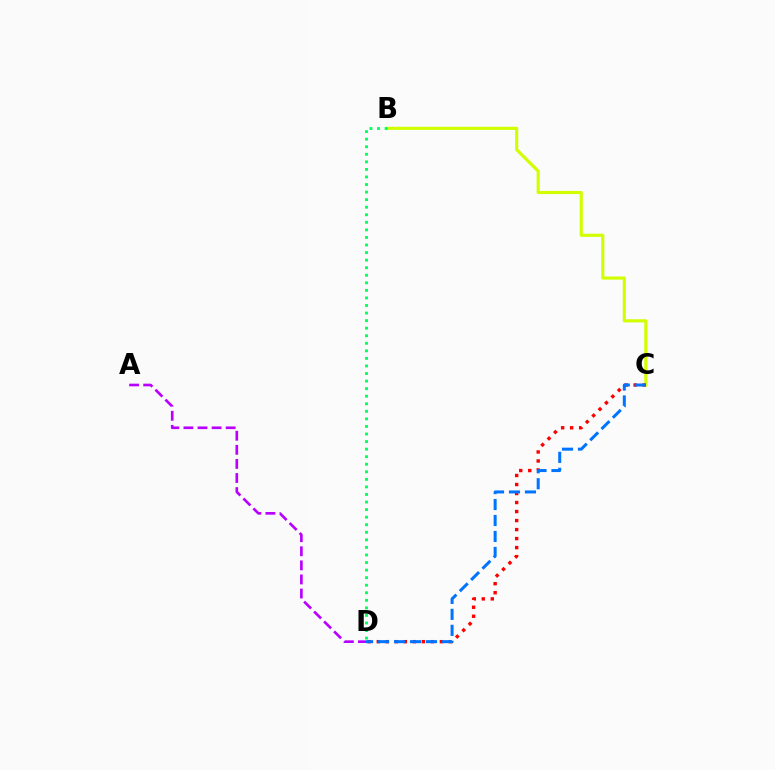{('B', 'C'): [{'color': '#d1ff00', 'line_style': 'solid', 'thickness': 2.27}], ('C', 'D'): [{'color': '#ff0000', 'line_style': 'dotted', 'thickness': 2.45}, {'color': '#0074ff', 'line_style': 'dashed', 'thickness': 2.17}], ('A', 'D'): [{'color': '#b900ff', 'line_style': 'dashed', 'thickness': 1.91}], ('B', 'D'): [{'color': '#00ff5c', 'line_style': 'dotted', 'thickness': 2.05}]}